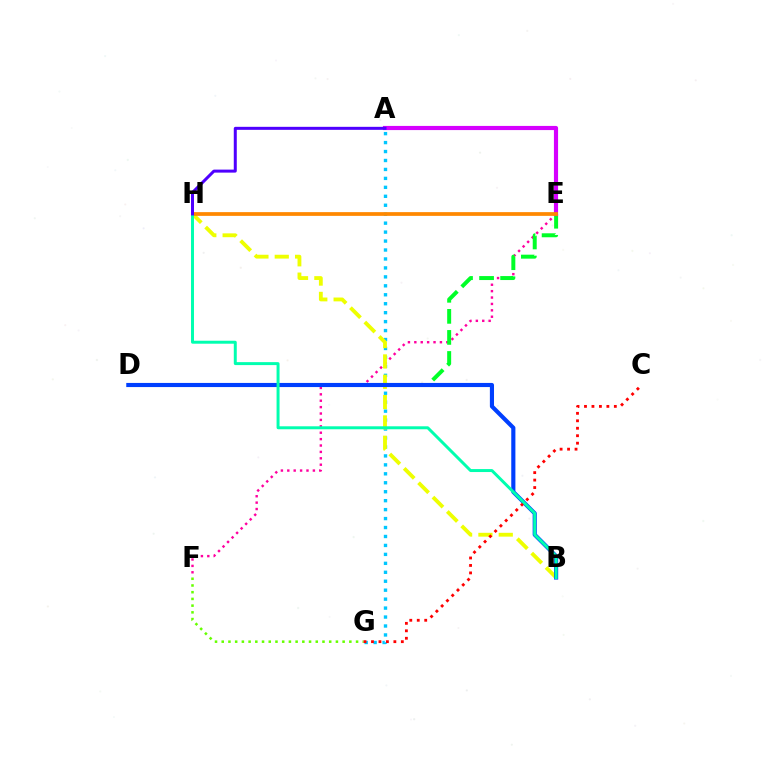{('E', 'F'): [{'color': '#ff00a0', 'line_style': 'dotted', 'thickness': 1.74}], ('A', 'G'): [{'color': '#00c7ff', 'line_style': 'dotted', 'thickness': 2.43}], ('B', 'H'): [{'color': '#eeff00', 'line_style': 'dashed', 'thickness': 2.76}, {'color': '#00ffaf', 'line_style': 'solid', 'thickness': 2.14}], ('D', 'E'): [{'color': '#00ff27', 'line_style': 'dashed', 'thickness': 2.86}], ('B', 'D'): [{'color': '#003fff', 'line_style': 'solid', 'thickness': 2.98}], ('F', 'G'): [{'color': '#66ff00', 'line_style': 'dotted', 'thickness': 1.82}], ('A', 'E'): [{'color': '#d600ff', 'line_style': 'solid', 'thickness': 2.99}], ('E', 'H'): [{'color': '#ff8800', 'line_style': 'solid', 'thickness': 2.69}], ('C', 'G'): [{'color': '#ff0000', 'line_style': 'dotted', 'thickness': 2.03}], ('A', 'H'): [{'color': '#4f00ff', 'line_style': 'solid', 'thickness': 2.17}]}